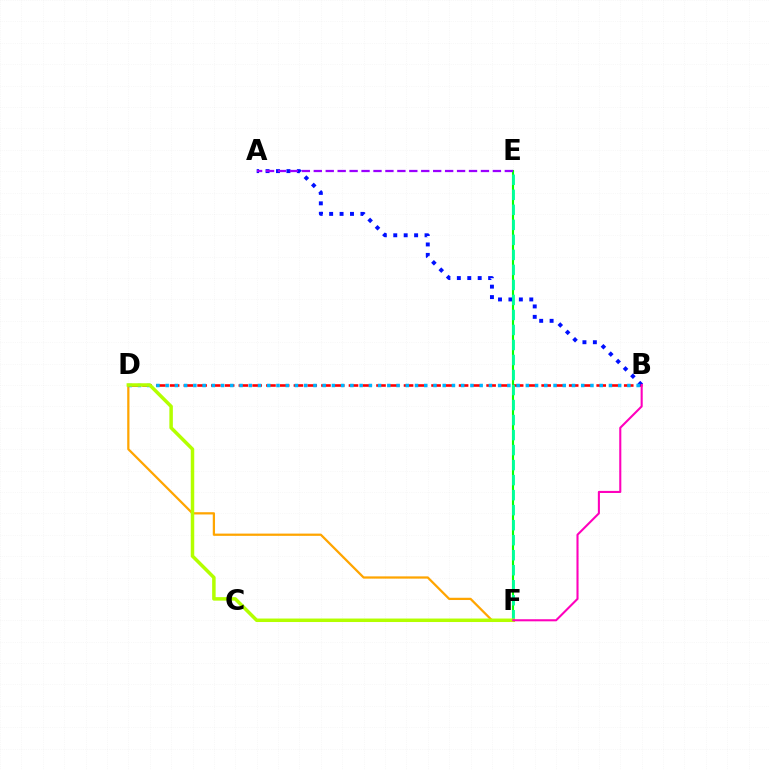{('E', 'F'): [{'color': '#08ff00', 'line_style': 'solid', 'thickness': 1.54}, {'color': '#00ff9d', 'line_style': 'dashed', 'thickness': 2.04}], ('B', 'D'): [{'color': '#ff0000', 'line_style': 'dashed', 'thickness': 1.87}, {'color': '#00b5ff', 'line_style': 'dotted', 'thickness': 2.51}], ('A', 'B'): [{'color': '#0010ff', 'line_style': 'dotted', 'thickness': 2.83}], ('D', 'F'): [{'color': '#ffa500', 'line_style': 'solid', 'thickness': 1.62}, {'color': '#b3ff00', 'line_style': 'solid', 'thickness': 2.52}], ('B', 'F'): [{'color': '#ff00bd', 'line_style': 'solid', 'thickness': 1.5}], ('A', 'E'): [{'color': '#9b00ff', 'line_style': 'dashed', 'thickness': 1.62}]}